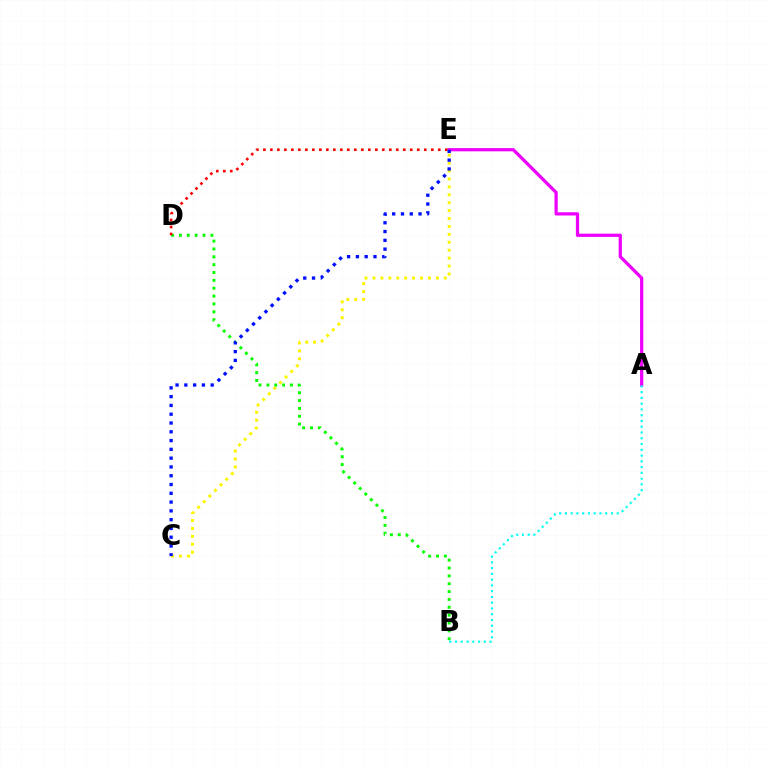{('C', 'E'): [{'color': '#fcf500', 'line_style': 'dotted', 'thickness': 2.15}, {'color': '#0010ff', 'line_style': 'dotted', 'thickness': 2.39}], ('A', 'E'): [{'color': '#ee00ff', 'line_style': 'solid', 'thickness': 2.32}], ('A', 'B'): [{'color': '#00fff6', 'line_style': 'dotted', 'thickness': 1.57}], ('B', 'D'): [{'color': '#08ff00', 'line_style': 'dotted', 'thickness': 2.13}], ('D', 'E'): [{'color': '#ff0000', 'line_style': 'dotted', 'thickness': 1.9}]}